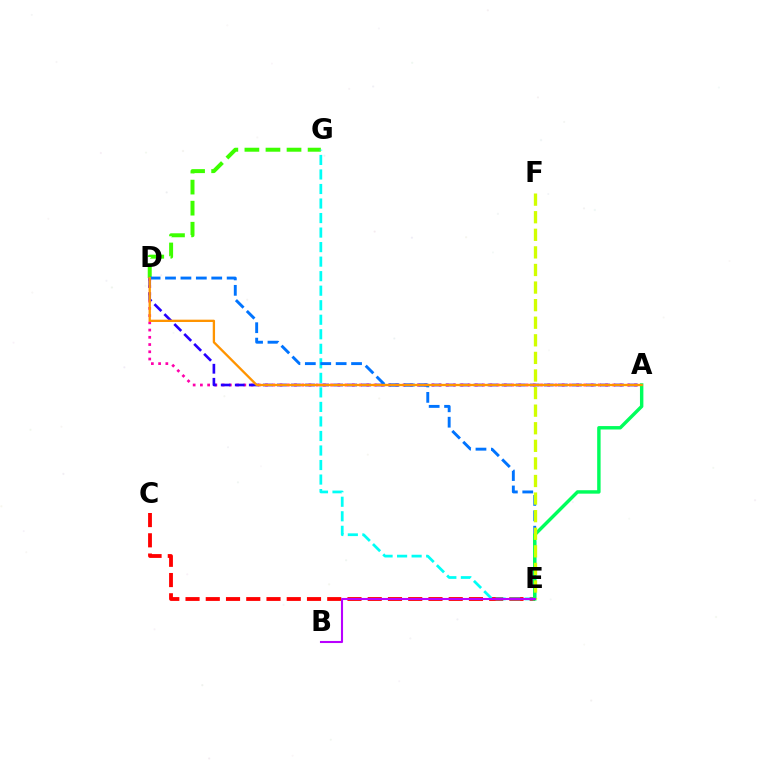{('A', 'D'): [{'color': '#ff00ac', 'line_style': 'dotted', 'thickness': 1.97}, {'color': '#2500ff', 'line_style': 'dashed', 'thickness': 1.91}, {'color': '#ff9400', 'line_style': 'solid', 'thickness': 1.67}], ('C', 'E'): [{'color': '#ff0000', 'line_style': 'dashed', 'thickness': 2.75}], ('D', 'G'): [{'color': '#3dff00', 'line_style': 'dashed', 'thickness': 2.86}], ('E', 'G'): [{'color': '#00fff6', 'line_style': 'dashed', 'thickness': 1.97}], ('D', 'E'): [{'color': '#0074ff', 'line_style': 'dashed', 'thickness': 2.09}], ('A', 'E'): [{'color': '#00ff5c', 'line_style': 'solid', 'thickness': 2.47}], ('E', 'F'): [{'color': '#d1ff00', 'line_style': 'dashed', 'thickness': 2.39}], ('B', 'E'): [{'color': '#b900ff', 'line_style': 'solid', 'thickness': 1.5}]}